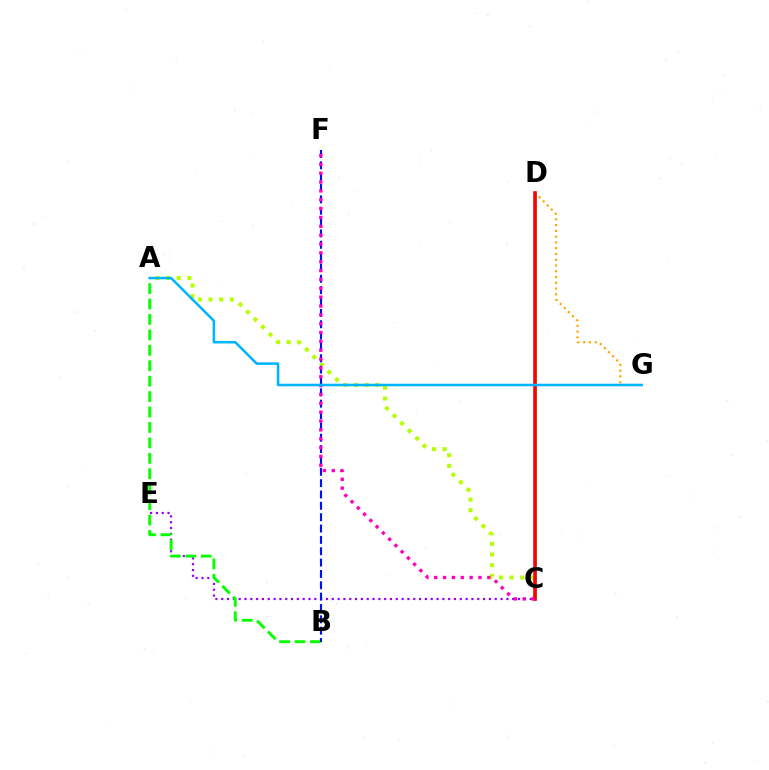{('A', 'C'): [{'color': '#b3ff00', 'line_style': 'dotted', 'thickness': 2.89}], ('C', 'E'): [{'color': '#9b00ff', 'line_style': 'dotted', 'thickness': 1.58}], ('A', 'B'): [{'color': '#08ff00', 'line_style': 'dashed', 'thickness': 2.1}], ('D', 'G'): [{'color': '#ffa500', 'line_style': 'dotted', 'thickness': 1.57}], ('B', 'F'): [{'color': '#0010ff', 'line_style': 'dashed', 'thickness': 1.54}], ('C', 'D'): [{'color': '#00ff9d', 'line_style': 'solid', 'thickness': 2.02}, {'color': '#ff0000', 'line_style': 'solid', 'thickness': 2.58}], ('C', 'F'): [{'color': '#ff00bd', 'line_style': 'dotted', 'thickness': 2.4}], ('A', 'G'): [{'color': '#00b5ff', 'line_style': 'solid', 'thickness': 1.83}]}